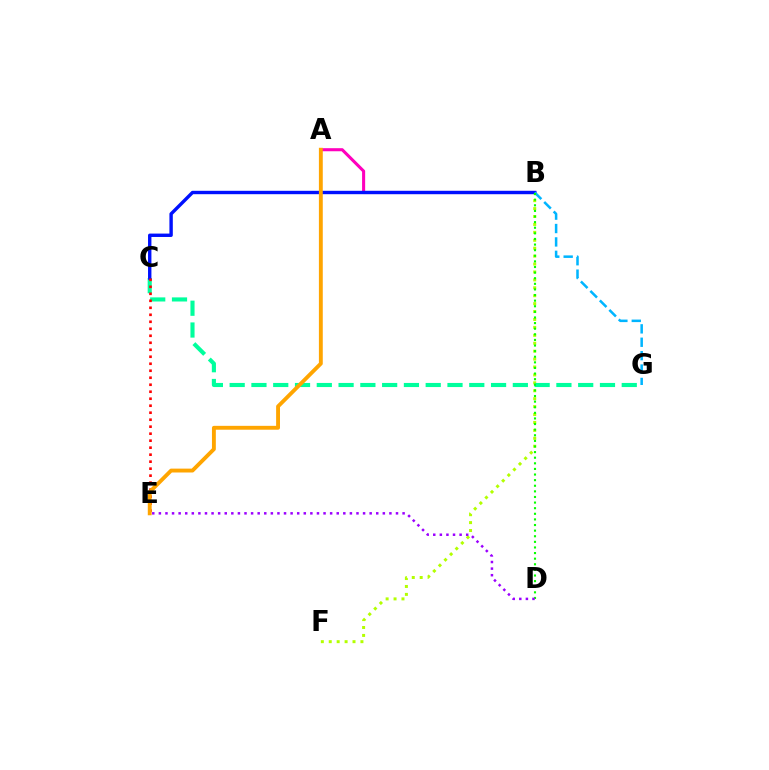{('A', 'B'): [{'color': '#ff00bd', 'line_style': 'solid', 'thickness': 2.21}], ('B', 'F'): [{'color': '#b3ff00', 'line_style': 'dotted', 'thickness': 2.15}], ('C', 'G'): [{'color': '#00ff9d', 'line_style': 'dashed', 'thickness': 2.96}], ('B', 'C'): [{'color': '#0010ff', 'line_style': 'solid', 'thickness': 2.44}], ('C', 'E'): [{'color': '#ff0000', 'line_style': 'dotted', 'thickness': 1.9}], ('B', 'G'): [{'color': '#00b5ff', 'line_style': 'dashed', 'thickness': 1.82}], ('A', 'E'): [{'color': '#ffa500', 'line_style': 'solid', 'thickness': 2.79}], ('B', 'D'): [{'color': '#08ff00', 'line_style': 'dotted', 'thickness': 1.52}], ('D', 'E'): [{'color': '#9b00ff', 'line_style': 'dotted', 'thickness': 1.79}]}